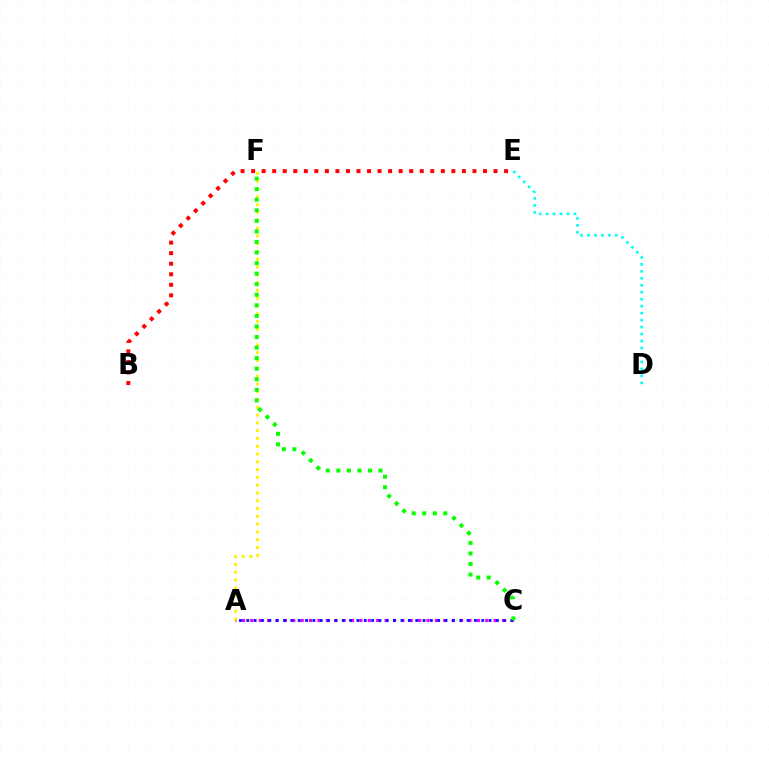{('A', 'C'): [{'color': '#ee00ff', 'line_style': 'dotted', 'thickness': 2.28}, {'color': '#0010ff', 'line_style': 'dotted', 'thickness': 1.99}], ('A', 'F'): [{'color': '#fcf500', 'line_style': 'dotted', 'thickness': 2.12}], ('B', 'E'): [{'color': '#ff0000', 'line_style': 'dotted', 'thickness': 2.86}], ('D', 'E'): [{'color': '#00fff6', 'line_style': 'dotted', 'thickness': 1.89}], ('C', 'F'): [{'color': '#08ff00', 'line_style': 'dotted', 'thickness': 2.87}]}